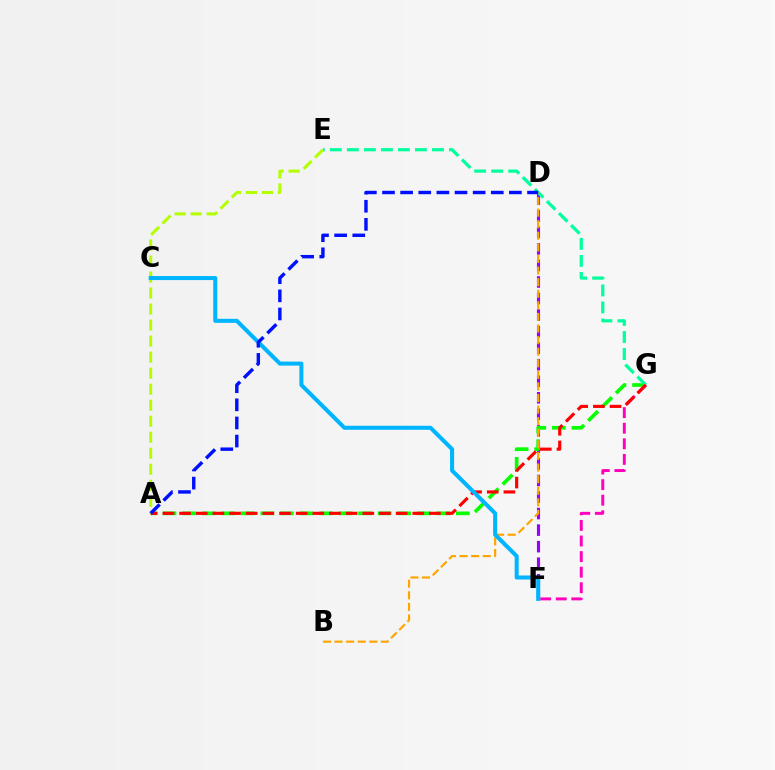{('D', 'F'): [{'color': '#9b00ff', 'line_style': 'dashed', 'thickness': 2.25}], ('A', 'G'): [{'color': '#08ff00', 'line_style': 'dashed', 'thickness': 2.66}, {'color': '#ff0000', 'line_style': 'dashed', 'thickness': 2.26}], ('E', 'G'): [{'color': '#00ff9d', 'line_style': 'dashed', 'thickness': 2.31}], ('B', 'D'): [{'color': '#ffa500', 'line_style': 'dashed', 'thickness': 1.57}], ('A', 'E'): [{'color': '#b3ff00', 'line_style': 'dashed', 'thickness': 2.18}], ('F', 'G'): [{'color': '#ff00bd', 'line_style': 'dashed', 'thickness': 2.12}], ('C', 'F'): [{'color': '#00b5ff', 'line_style': 'solid', 'thickness': 2.9}], ('A', 'D'): [{'color': '#0010ff', 'line_style': 'dashed', 'thickness': 2.46}]}